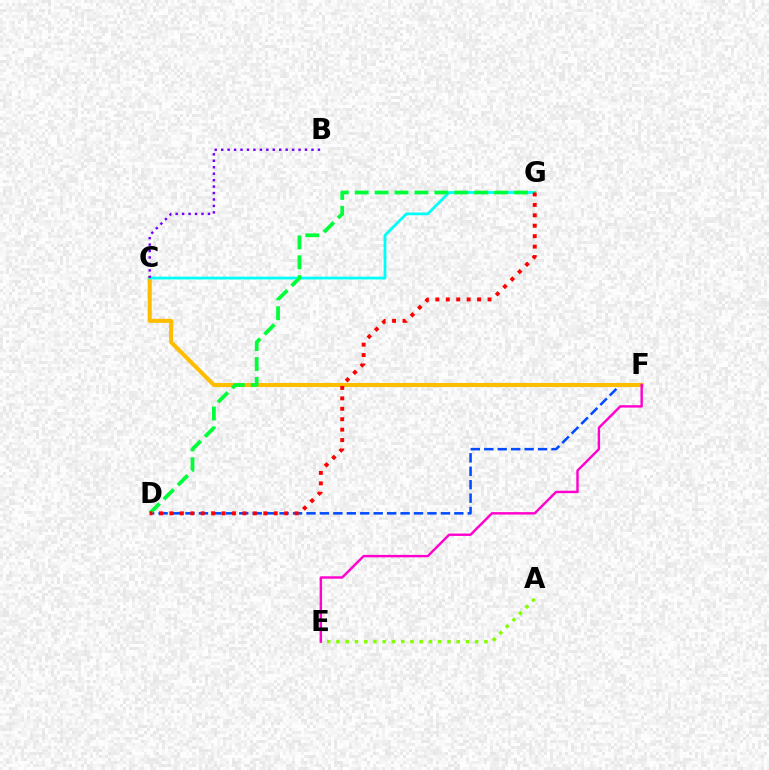{('A', 'E'): [{'color': '#84ff00', 'line_style': 'dotted', 'thickness': 2.51}], ('D', 'F'): [{'color': '#004bff', 'line_style': 'dashed', 'thickness': 1.83}], ('C', 'F'): [{'color': '#ffbd00', 'line_style': 'solid', 'thickness': 2.93}], ('C', 'G'): [{'color': '#00fff6', 'line_style': 'solid', 'thickness': 2.0}], ('D', 'G'): [{'color': '#00ff39', 'line_style': 'dashed', 'thickness': 2.71}, {'color': '#ff0000', 'line_style': 'dotted', 'thickness': 2.83}], ('B', 'C'): [{'color': '#7200ff', 'line_style': 'dotted', 'thickness': 1.75}], ('E', 'F'): [{'color': '#ff00cf', 'line_style': 'solid', 'thickness': 1.74}]}